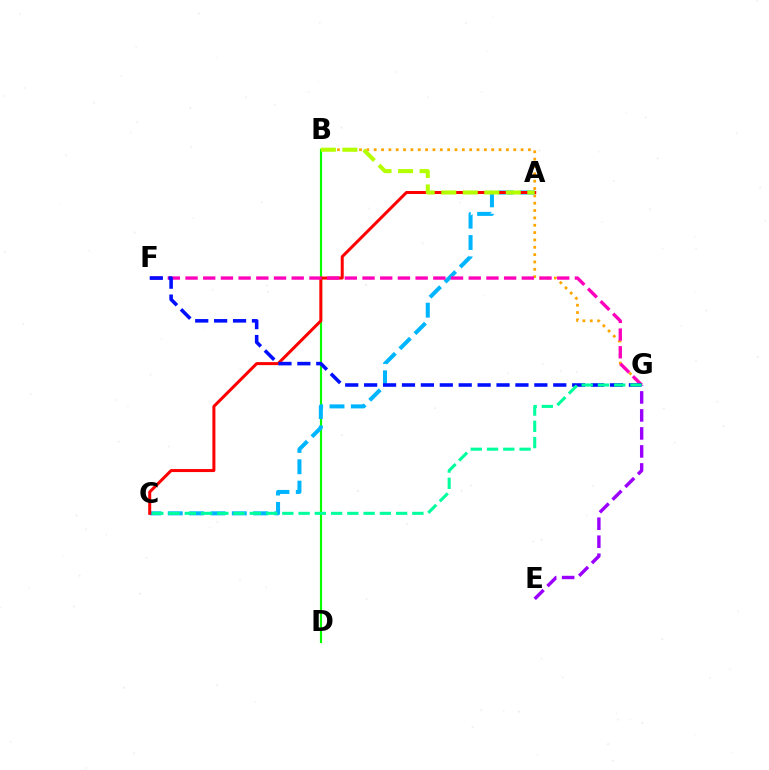{('B', 'G'): [{'color': '#ffa500', 'line_style': 'dotted', 'thickness': 2.0}], ('B', 'D'): [{'color': '#08ff00', 'line_style': 'solid', 'thickness': 1.56}], ('A', 'C'): [{'color': '#00b5ff', 'line_style': 'dashed', 'thickness': 2.9}, {'color': '#ff0000', 'line_style': 'solid', 'thickness': 2.17}], ('F', 'G'): [{'color': '#ff00bd', 'line_style': 'dashed', 'thickness': 2.4}, {'color': '#0010ff', 'line_style': 'dashed', 'thickness': 2.57}], ('A', 'B'): [{'color': '#b3ff00', 'line_style': 'dashed', 'thickness': 2.92}], ('E', 'G'): [{'color': '#9b00ff', 'line_style': 'dashed', 'thickness': 2.45}], ('C', 'G'): [{'color': '#00ff9d', 'line_style': 'dashed', 'thickness': 2.21}]}